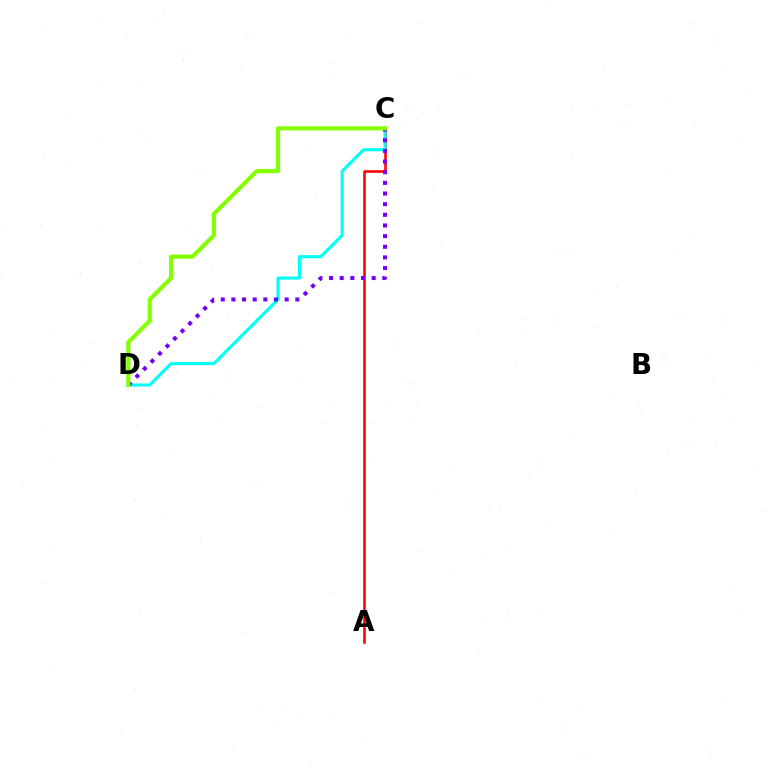{('A', 'C'): [{'color': '#ff0000', 'line_style': 'solid', 'thickness': 1.83}], ('C', 'D'): [{'color': '#00fff6', 'line_style': 'solid', 'thickness': 2.23}, {'color': '#7200ff', 'line_style': 'dotted', 'thickness': 2.89}, {'color': '#84ff00', 'line_style': 'solid', 'thickness': 2.99}]}